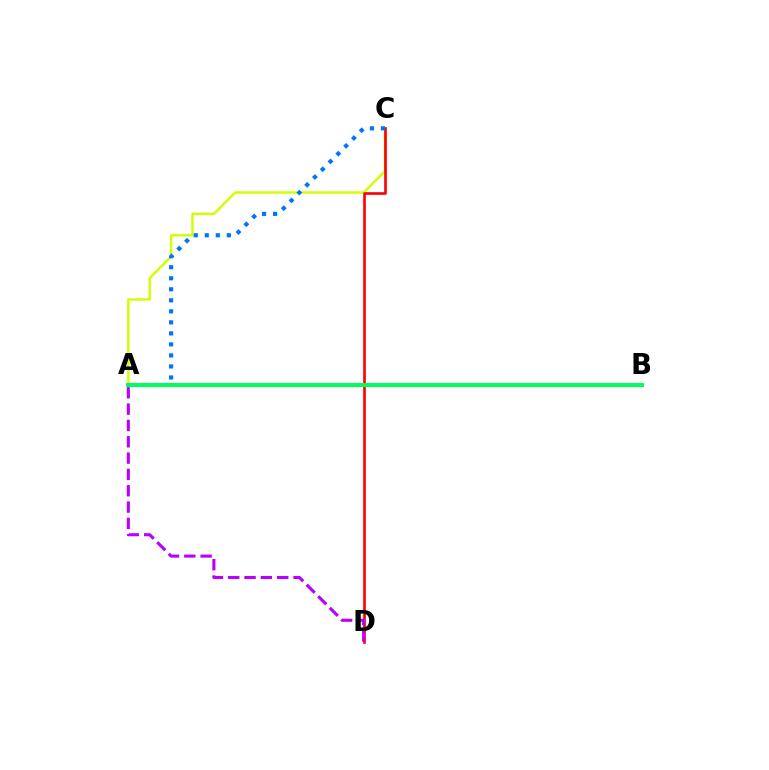{('A', 'C'): [{'color': '#d1ff00', 'line_style': 'solid', 'thickness': 1.75}, {'color': '#0074ff', 'line_style': 'dotted', 'thickness': 2.99}], ('C', 'D'): [{'color': '#ff0000', 'line_style': 'solid', 'thickness': 1.91}], ('A', 'D'): [{'color': '#b900ff', 'line_style': 'dashed', 'thickness': 2.22}], ('A', 'B'): [{'color': '#00ff5c', 'line_style': 'solid', 'thickness': 2.88}]}